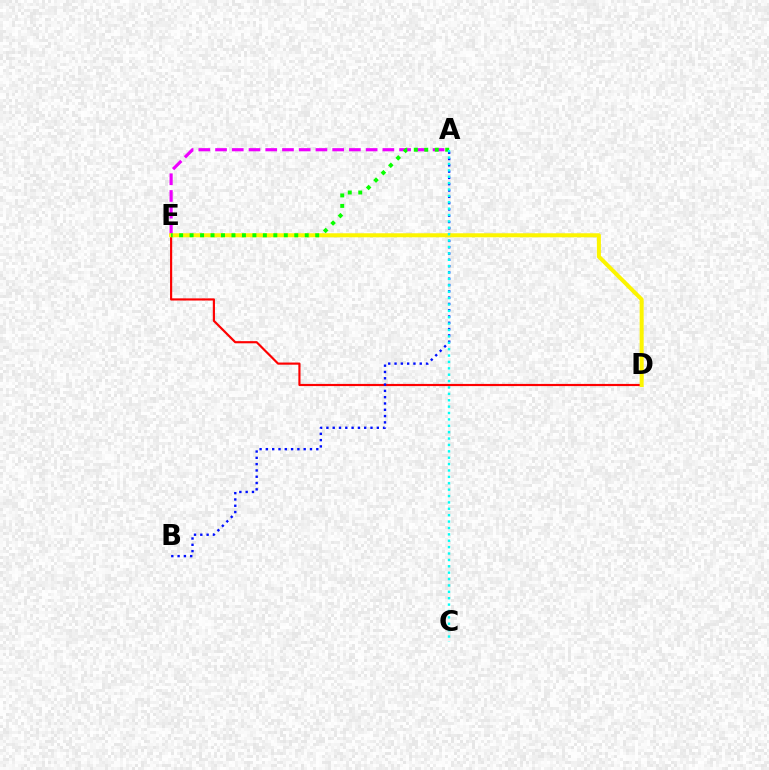{('D', 'E'): [{'color': '#ff0000', 'line_style': 'solid', 'thickness': 1.56}, {'color': '#fcf500', 'line_style': 'solid', 'thickness': 2.9}], ('A', 'B'): [{'color': '#0010ff', 'line_style': 'dotted', 'thickness': 1.71}], ('A', 'E'): [{'color': '#ee00ff', 'line_style': 'dashed', 'thickness': 2.27}, {'color': '#08ff00', 'line_style': 'dotted', 'thickness': 2.84}], ('A', 'C'): [{'color': '#00fff6', 'line_style': 'dotted', 'thickness': 1.74}]}